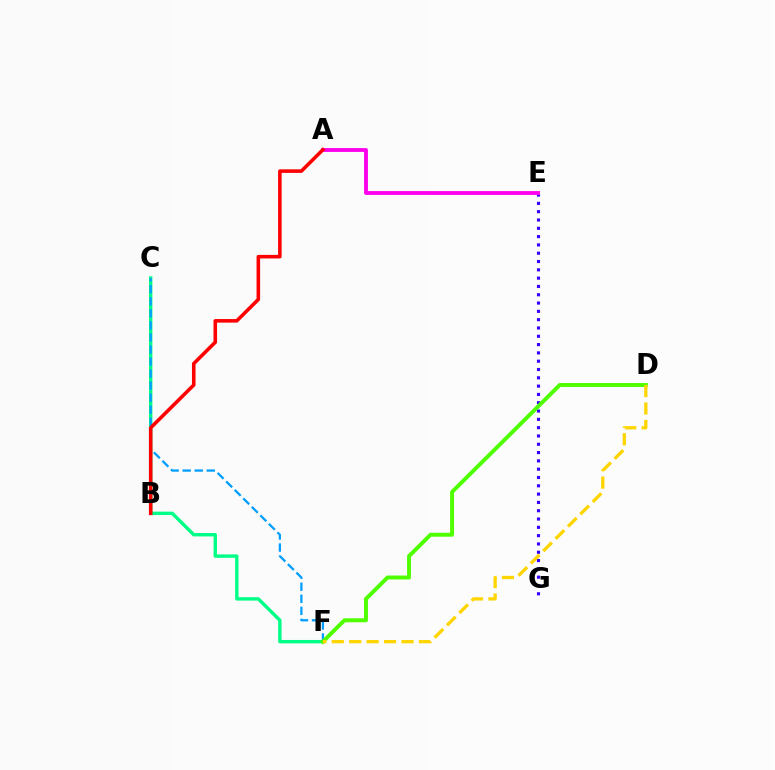{('C', 'F'): [{'color': '#00ff86', 'line_style': 'solid', 'thickness': 2.45}, {'color': '#009eff', 'line_style': 'dashed', 'thickness': 1.64}], ('E', 'G'): [{'color': '#3700ff', 'line_style': 'dotted', 'thickness': 2.26}], ('A', 'E'): [{'color': '#ff00ed', 'line_style': 'solid', 'thickness': 2.77}], ('D', 'F'): [{'color': '#4fff00', 'line_style': 'solid', 'thickness': 2.84}, {'color': '#ffd500', 'line_style': 'dashed', 'thickness': 2.37}], ('A', 'B'): [{'color': '#ff0000', 'line_style': 'solid', 'thickness': 2.57}]}